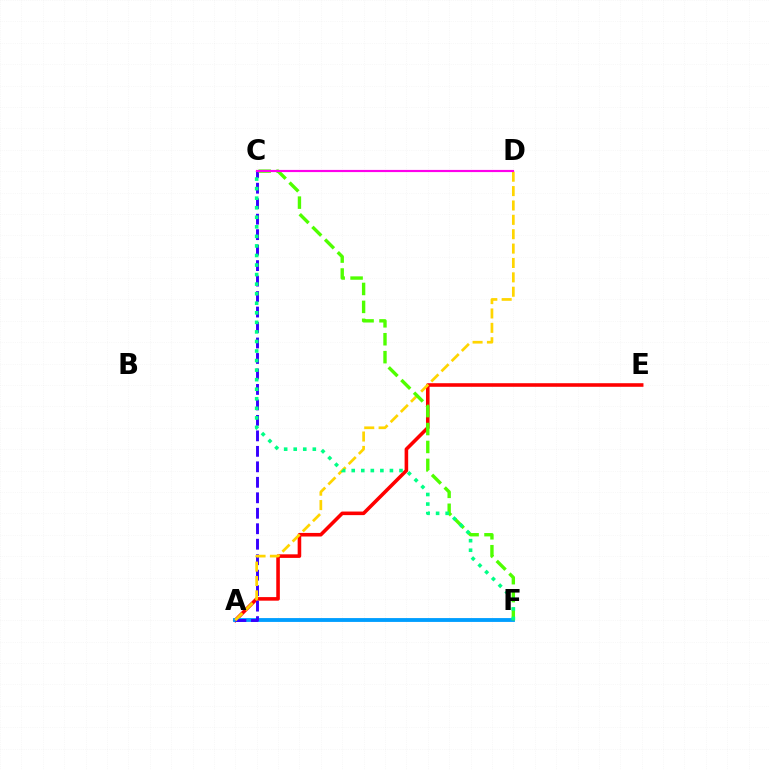{('A', 'E'): [{'color': '#ff0000', 'line_style': 'solid', 'thickness': 2.58}], ('A', 'F'): [{'color': '#009eff', 'line_style': 'solid', 'thickness': 2.77}], ('A', 'C'): [{'color': '#3700ff', 'line_style': 'dashed', 'thickness': 2.1}], ('A', 'D'): [{'color': '#ffd500', 'line_style': 'dashed', 'thickness': 1.95}], ('C', 'F'): [{'color': '#4fff00', 'line_style': 'dashed', 'thickness': 2.43}, {'color': '#00ff86', 'line_style': 'dotted', 'thickness': 2.6}], ('C', 'D'): [{'color': '#ff00ed', 'line_style': 'solid', 'thickness': 1.56}]}